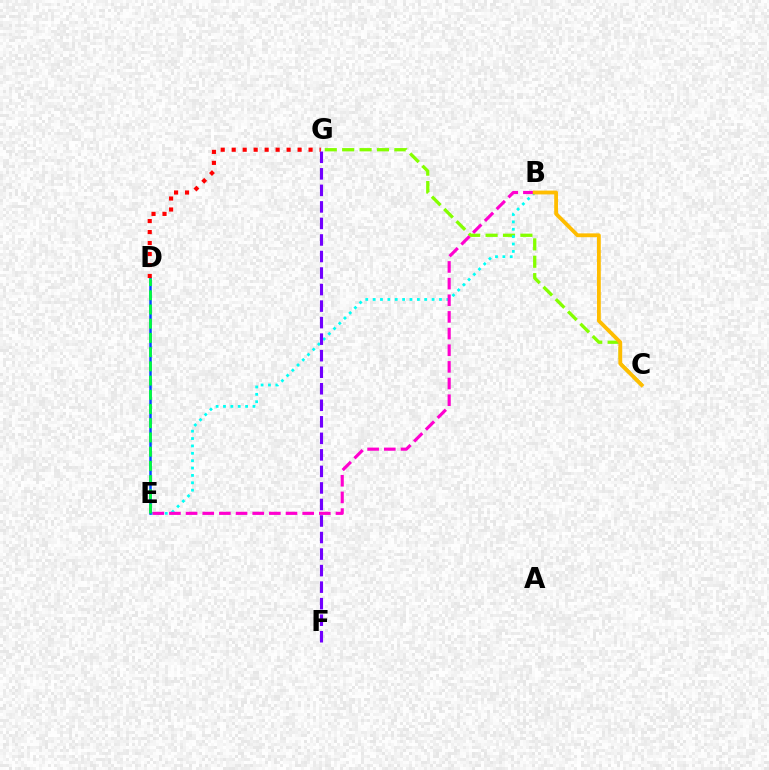{('C', 'G'): [{'color': '#84ff00', 'line_style': 'dashed', 'thickness': 2.36}], ('B', 'E'): [{'color': '#00fff6', 'line_style': 'dotted', 'thickness': 2.0}, {'color': '#ff00cf', 'line_style': 'dashed', 'thickness': 2.26}], ('B', 'C'): [{'color': '#ffbd00', 'line_style': 'solid', 'thickness': 2.75}], ('D', 'E'): [{'color': '#004bff', 'line_style': 'solid', 'thickness': 1.81}, {'color': '#00ff39', 'line_style': 'dashed', 'thickness': 1.93}], ('D', 'G'): [{'color': '#ff0000', 'line_style': 'dotted', 'thickness': 2.98}], ('F', 'G'): [{'color': '#7200ff', 'line_style': 'dashed', 'thickness': 2.25}]}